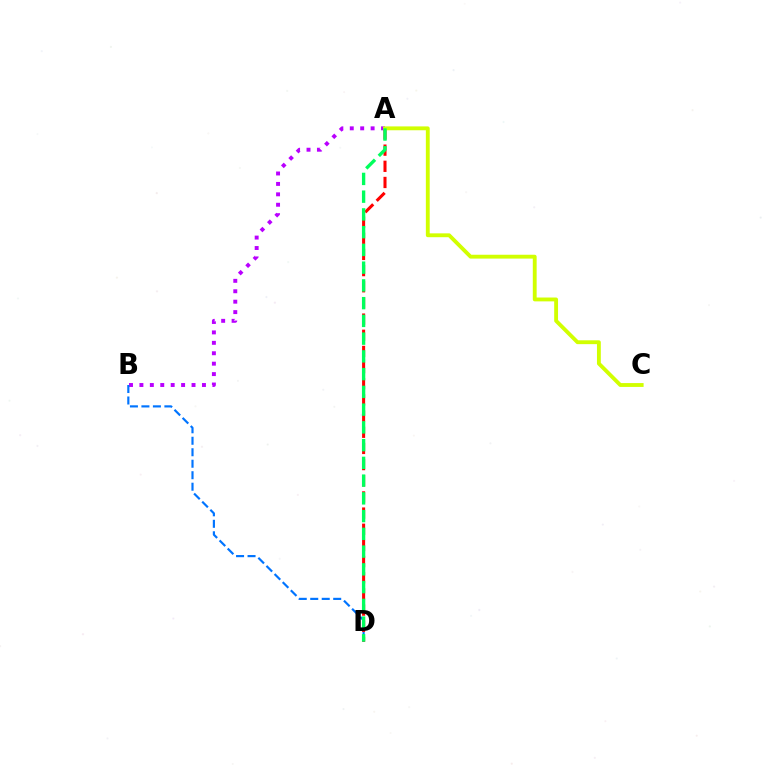{('A', 'B'): [{'color': '#b900ff', 'line_style': 'dotted', 'thickness': 2.83}], ('B', 'D'): [{'color': '#0074ff', 'line_style': 'dashed', 'thickness': 1.56}], ('A', 'D'): [{'color': '#ff0000', 'line_style': 'dashed', 'thickness': 2.2}, {'color': '#00ff5c', 'line_style': 'dashed', 'thickness': 2.41}], ('A', 'C'): [{'color': '#d1ff00', 'line_style': 'solid', 'thickness': 2.77}]}